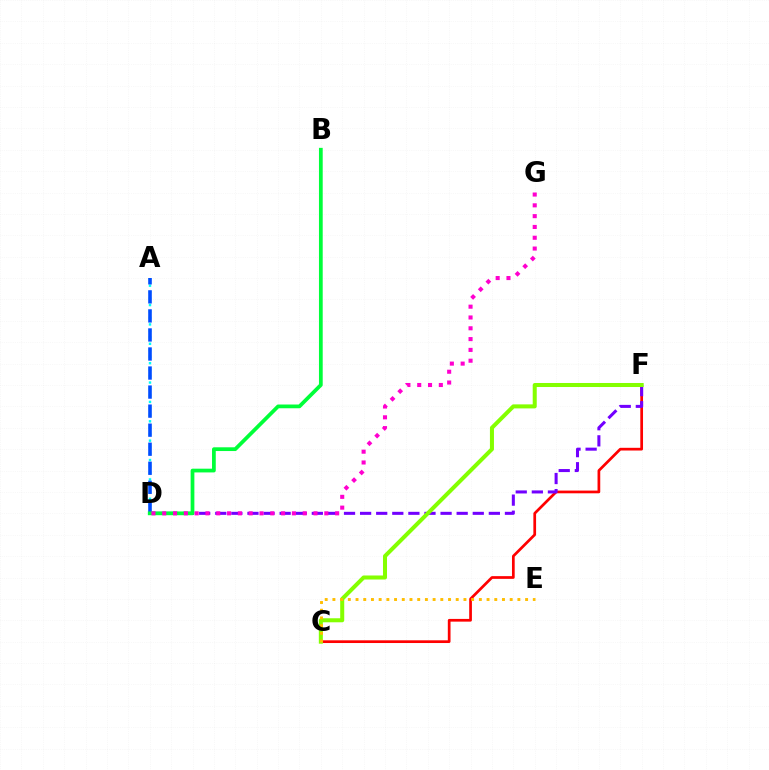{('A', 'D'): [{'color': '#00fff6', 'line_style': 'dotted', 'thickness': 1.75}, {'color': '#004bff', 'line_style': 'dashed', 'thickness': 2.59}], ('C', 'F'): [{'color': '#ff0000', 'line_style': 'solid', 'thickness': 1.96}, {'color': '#84ff00', 'line_style': 'solid', 'thickness': 2.9}], ('D', 'F'): [{'color': '#7200ff', 'line_style': 'dashed', 'thickness': 2.19}], ('B', 'D'): [{'color': '#00ff39', 'line_style': 'solid', 'thickness': 2.7}], ('C', 'E'): [{'color': '#ffbd00', 'line_style': 'dotted', 'thickness': 2.09}], ('D', 'G'): [{'color': '#ff00cf', 'line_style': 'dotted', 'thickness': 2.94}]}